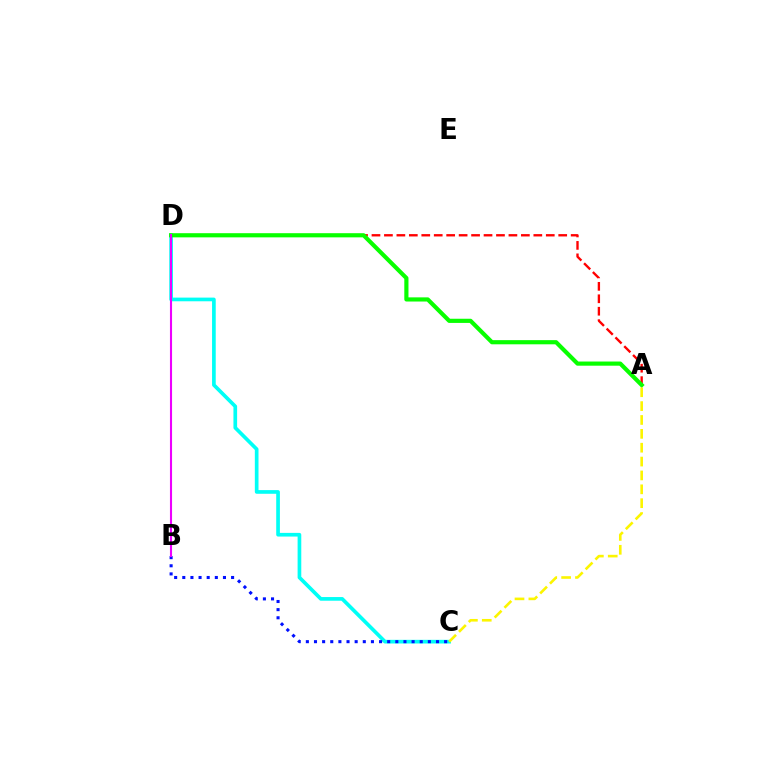{('A', 'D'): [{'color': '#ff0000', 'line_style': 'dashed', 'thickness': 1.69}, {'color': '#08ff00', 'line_style': 'solid', 'thickness': 3.0}], ('C', 'D'): [{'color': '#00fff6', 'line_style': 'solid', 'thickness': 2.65}], ('B', 'C'): [{'color': '#0010ff', 'line_style': 'dotted', 'thickness': 2.21}], ('A', 'C'): [{'color': '#fcf500', 'line_style': 'dashed', 'thickness': 1.88}], ('B', 'D'): [{'color': '#ee00ff', 'line_style': 'solid', 'thickness': 1.52}]}